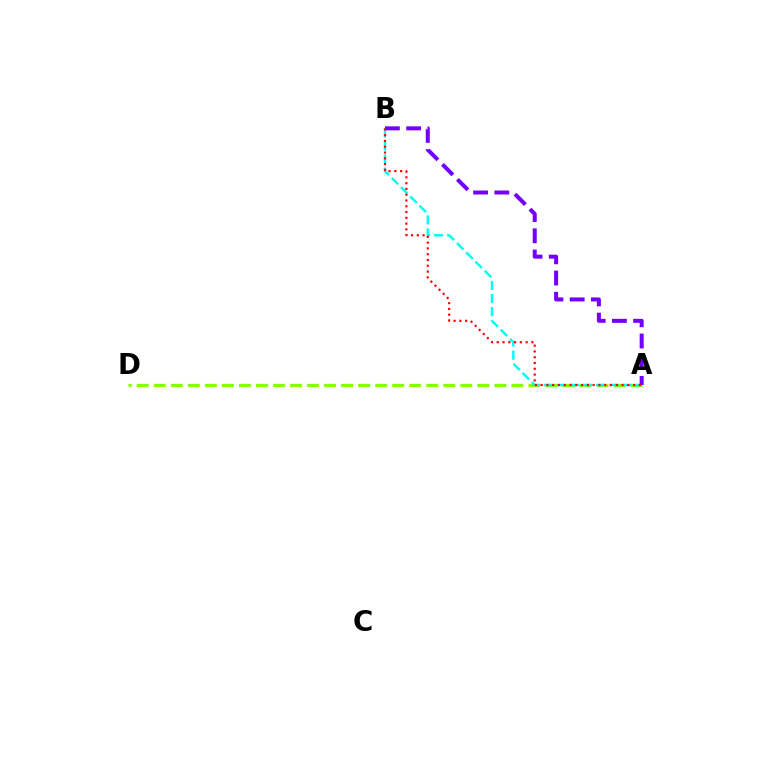{('A', 'D'): [{'color': '#84ff00', 'line_style': 'dashed', 'thickness': 2.31}], ('A', 'B'): [{'color': '#00fff6', 'line_style': 'dashed', 'thickness': 1.78}, {'color': '#7200ff', 'line_style': 'dashed', 'thickness': 2.88}, {'color': '#ff0000', 'line_style': 'dotted', 'thickness': 1.57}]}